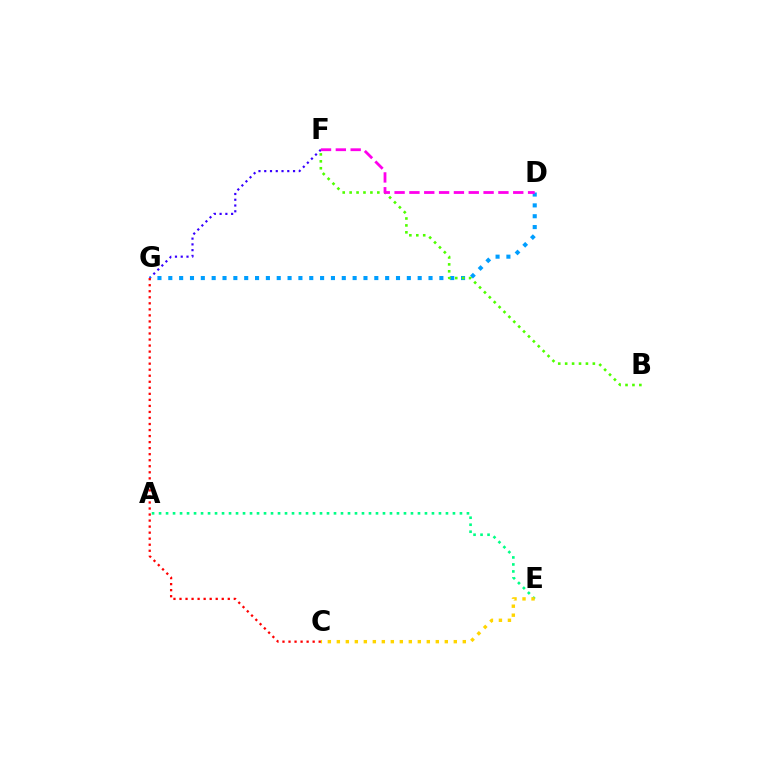{('F', 'G'): [{'color': '#3700ff', 'line_style': 'dotted', 'thickness': 1.57}], ('A', 'E'): [{'color': '#00ff86', 'line_style': 'dotted', 'thickness': 1.9}], ('D', 'G'): [{'color': '#009eff', 'line_style': 'dotted', 'thickness': 2.95}], ('B', 'F'): [{'color': '#4fff00', 'line_style': 'dotted', 'thickness': 1.88}], ('C', 'E'): [{'color': '#ffd500', 'line_style': 'dotted', 'thickness': 2.44}], ('C', 'G'): [{'color': '#ff0000', 'line_style': 'dotted', 'thickness': 1.64}], ('D', 'F'): [{'color': '#ff00ed', 'line_style': 'dashed', 'thickness': 2.02}]}